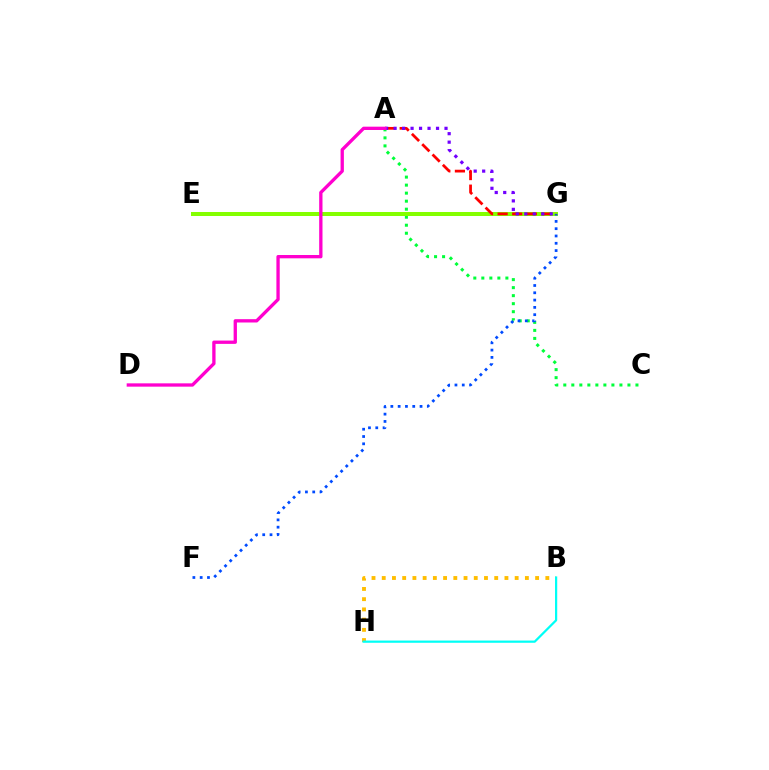{('A', 'C'): [{'color': '#00ff39', 'line_style': 'dotted', 'thickness': 2.18}], ('B', 'H'): [{'color': '#ffbd00', 'line_style': 'dotted', 'thickness': 2.78}, {'color': '#00fff6', 'line_style': 'solid', 'thickness': 1.6}], ('E', 'G'): [{'color': '#84ff00', 'line_style': 'solid', 'thickness': 2.89}], ('F', 'G'): [{'color': '#004bff', 'line_style': 'dotted', 'thickness': 1.98}], ('A', 'G'): [{'color': '#ff0000', 'line_style': 'dashed', 'thickness': 1.98}, {'color': '#7200ff', 'line_style': 'dotted', 'thickness': 2.31}], ('A', 'D'): [{'color': '#ff00cf', 'line_style': 'solid', 'thickness': 2.39}]}